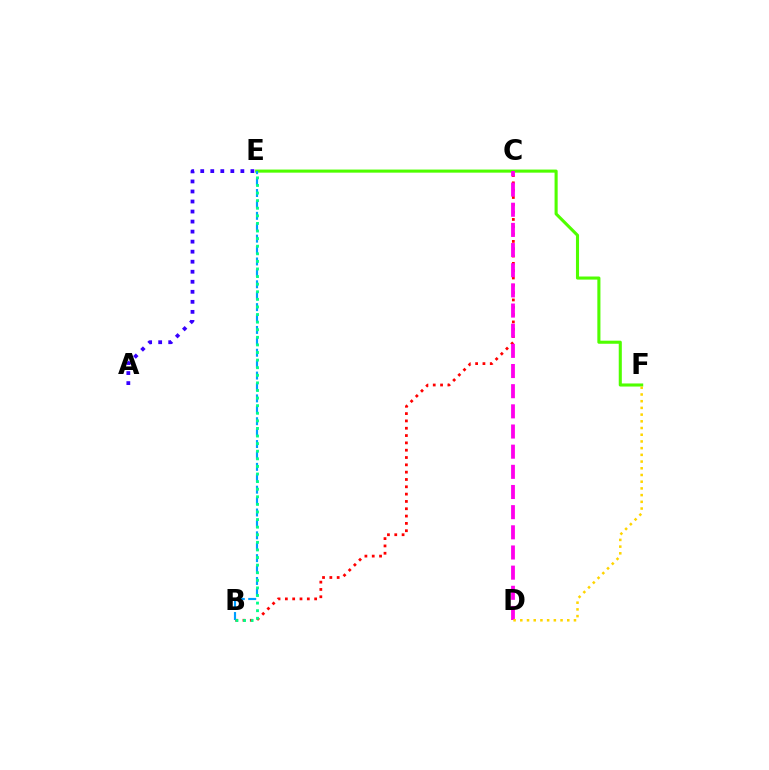{('B', 'C'): [{'color': '#ff0000', 'line_style': 'dotted', 'thickness': 1.99}], ('E', 'F'): [{'color': '#4fff00', 'line_style': 'solid', 'thickness': 2.22}], ('C', 'D'): [{'color': '#ff00ed', 'line_style': 'dashed', 'thickness': 2.74}], ('A', 'E'): [{'color': '#3700ff', 'line_style': 'dotted', 'thickness': 2.73}], ('B', 'E'): [{'color': '#009eff', 'line_style': 'dashed', 'thickness': 1.55}, {'color': '#00ff86', 'line_style': 'dotted', 'thickness': 2.06}], ('D', 'F'): [{'color': '#ffd500', 'line_style': 'dotted', 'thickness': 1.82}]}